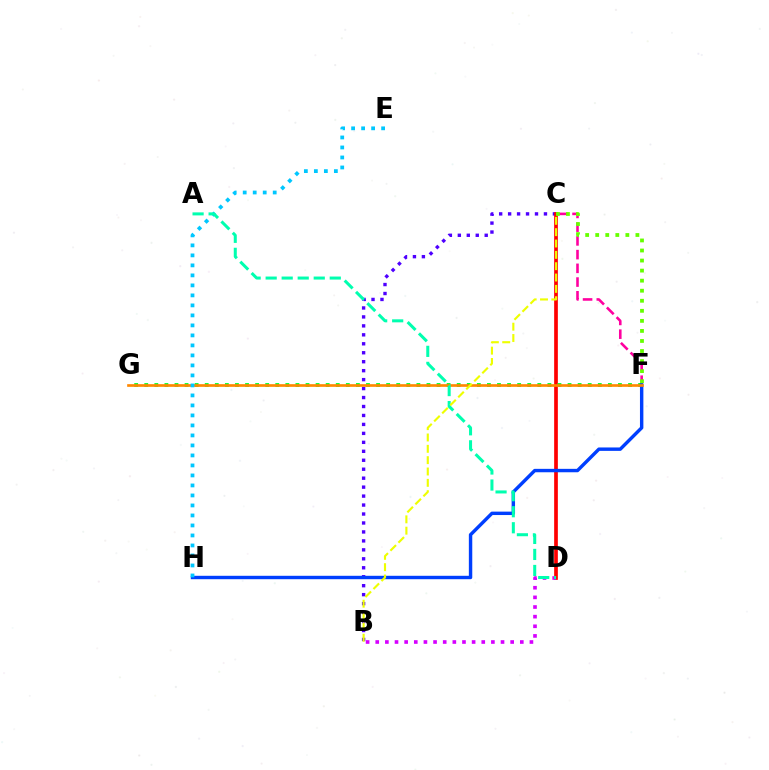{('B', 'C'): [{'color': '#4f00ff', 'line_style': 'dotted', 'thickness': 2.43}, {'color': '#eeff00', 'line_style': 'dashed', 'thickness': 1.54}], ('C', 'F'): [{'color': '#ff00a0', 'line_style': 'dashed', 'thickness': 1.86}, {'color': '#66ff00', 'line_style': 'dotted', 'thickness': 2.73}], ('C', 'D'): [{'color': '#ff0000', 'line_style': 'solid', 'thickness': 2.66}], ('F', 'G'): [{'color': '#00ff27', 'line_style': 'dotted', 'thickness': 2.74}, {'color': '#ff8800', 'line_style': 'solid', 'thickness': 1.92}], ('F', 'H'): [{'color': '#003fff', 'line_style': 'solid', 'thickness': 2.46}], ('B', 'D'): [{'color': '#d600ff', 'line_style': 'dotted', 'thickness': 2.62}], ('E', 'H'): [{'color': '#00c7ff', 'line_style': 'dotted', 'thickness': 2.72}], ('A', 'D'): [{'color': '#00ffaf', 'line_style': 'dashed', 'thickness': 2.18}]}